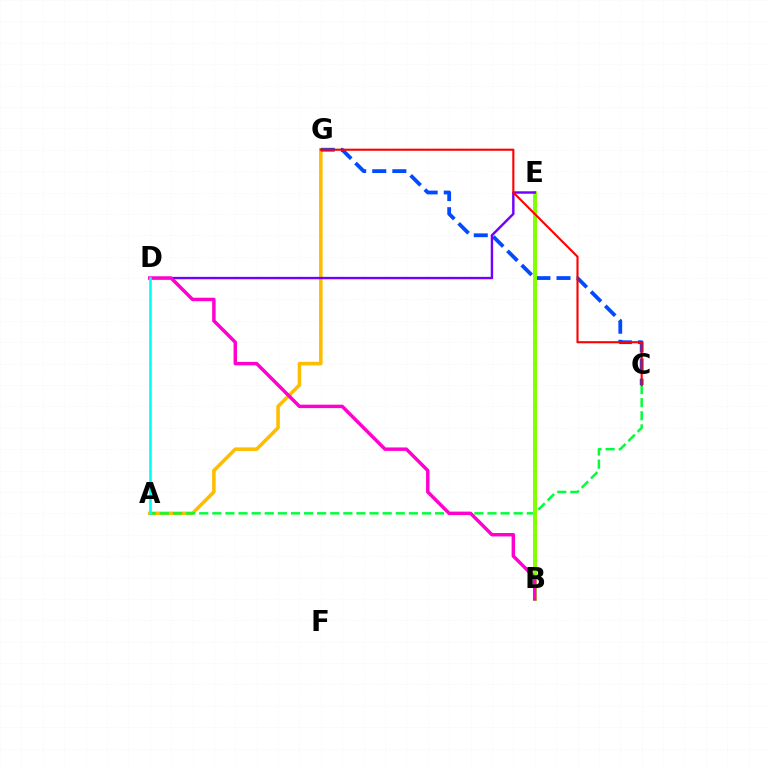{('A', 'G'): [{'color': '#ffbd00', 'line_style': 'solid', 'thickness': 2.56}], ('C', 'G'): [{'color': '#004bff', 'line_style': 'dashed', 'thickness': 2.73}, {'color': '#ff0000', 'line_style': 'solid', 'thickness': 1.52}], ('A', 'C'): [{'color': '#00ff39', 'line_style': 'dashed', 'thickness': 1.78}], ('B', 'E'): [{'color': '#84ff00', 'line_style': 'solid', 'thickness': 2.85}], ('D', 'E'): [{'color': '#7200ff', 'line_style': 'solid', 'thickness': 1.74}], ('B', 'D'): [{'color': '#ff00cf', 'line_style': 'solid', 'thickness': 2.48}], ('A', 'D'): [{'color': '#00fff6', 'line_style': 'solid', 'thickness': 1.88}]}